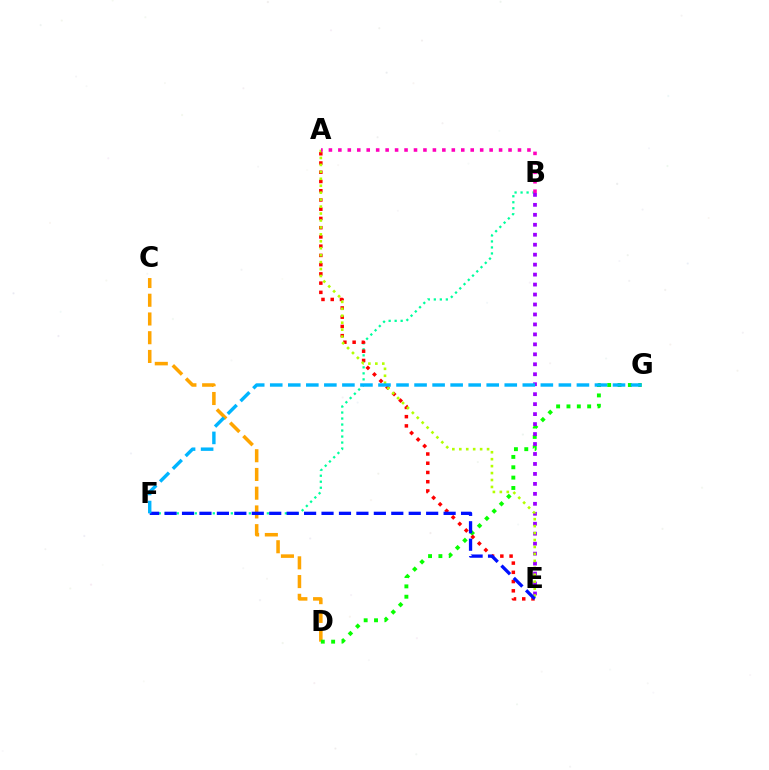{('C', 'D'): [{'color': '#ffa500', 'line_style': 'dashed', 'thickness': 2.55}], ('D', 'G'): [{'color': '#08ff00', 'line_style': 'dotted', 'thickness': 2.81}], ('B', 'F'): [{'color': '#00ff9d', 'line_style': 'dotted', 'thickness': 1.63}], ('A', 'E'): [{'color': '#ff0000', 'line_style': 'dotted', 'thickness': 2.51}, {'color': '#b3ff00', 'line_style': 'dotted', 'thickness': 1.89}], ('B', 'E'): [{'color': '#9b00ff', 'line_style': 'dotted', 'thickness': 2.71}], ('E', 'F'): [{'color': '#0010ff', 'line_style': 'dashed', 'thickness': 2.37}], ('A', 'B'): [{'color': '#ff00bd', 'line_style': 'dotted', 'thickness': 2.57}], ('F', 'G'): [{'color': '#00b5ff', 'line_style': 'dashed', 'thickness': 2.45}]}